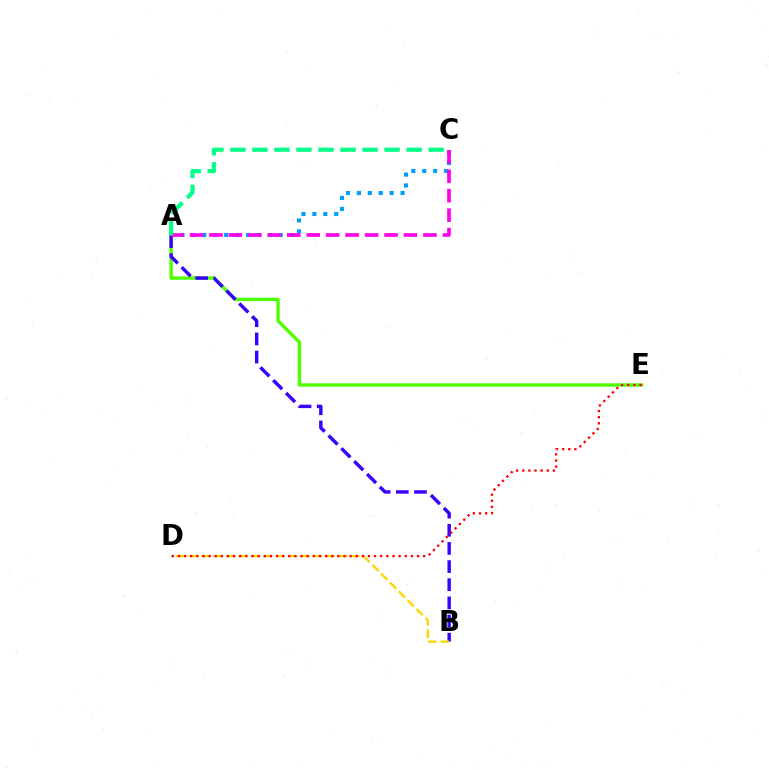{('A', 'C'): [{'color': '#009eff', 'line_style': 'dotted', 'thickness': 2.97}, {'color': '#ff00ed', 'line_style': 'dashed', 'thickness': 2.64}, {'color': '#00ff86', 'line_style': 'dashed', 'thickness': 2.99}], ('A', 'E'): [{'color': '#4fff00', 'line_style': 'solid', 'thickness': 2.41}], ('A', 'B'): [{'color': '#3700ff', 'line_style': 'dashed', 'thickness': 2.47}], ('B', 'D'): [{'color': '#ffd500', 'line_style': 'dashed', 'thickness': 1.7}], ('D', 'E'): [{'color': '#ff0000', 'line_style': 'dotted', 'thickness': 1.67}]}